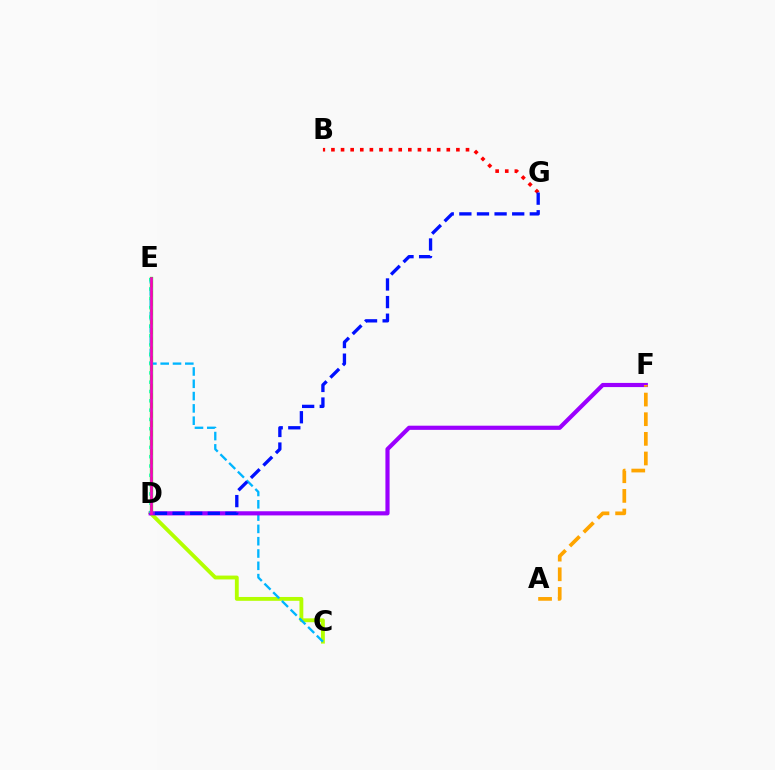{('D', 'E'): [{'color': '#08ff00', 'line_style': 'solid', 'thickness': 2.37}, {'color': '#00ff9d', 'line_style': 'dotted', 'thickness': 2.53}, {'color': '#ff00bd', 'line_style': 'solid', 'thickness': 1.91}], ('C', 'D'): [{'color': '#b3ff00', 'line_style': 'solid', 'thickness': 2.77}], ('C', 'E'): [{'color': '#00b5ff', 'line_style': 'dashed', 'thickness': 1.67}], ('B', 'G'): [{'color': '#ff0000', 'line_style': 'dotted', 'thickness': 2.61}], ('D', 'F'): [{'color': '#9b00ff', 'line_style': 'solid', 'thickness': 2.99}], ('D', 'G'): [{'color': '#0010ff', 'line_style': 'dashed', 'thickness': 2.39}], ('A', 'F'): [{'color': '#ffa500', 'line_style': 'dashed', 'thickness': 2.67}]}